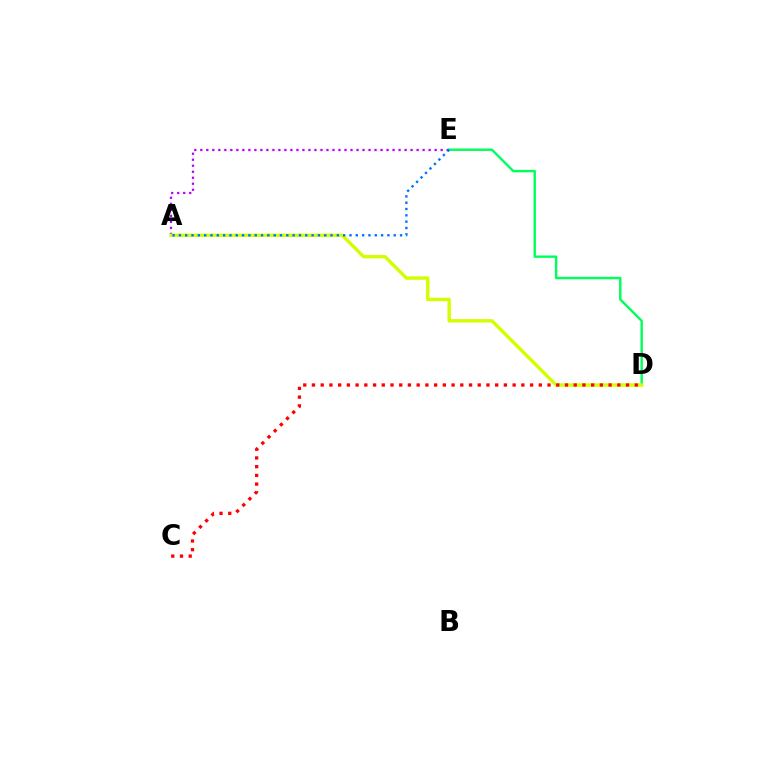{('D', 'E'): [{'color': '#00ff5c', 'line_style': 'solid', 'thickness': 1.73}], ('A', 'E'): [{'color': '#b900ff', 'line_style': 'dotted', 'thickness': 1.63}, {'color': '#0074ff', 'line_style': 'dotted', 'thickness': 1.72}], ('A', 'D'): [{'color': '#d1ff00', 'line_style': 'solid', 'thickness': 2.45}], ('C', 'D'): [{'color': '#ff0000', 'line_style': 'dotted', 'thickness': 2.37}]}